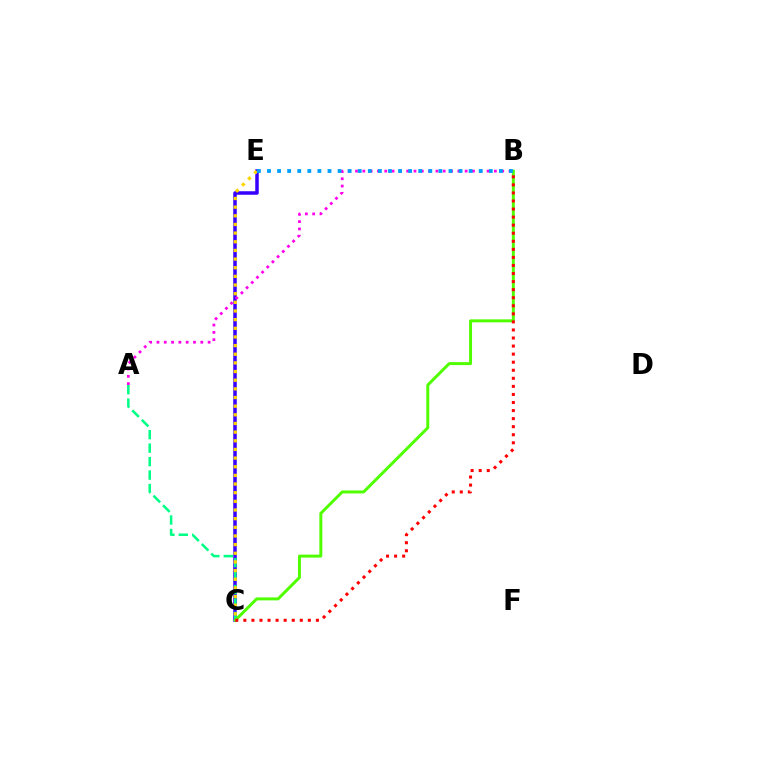{('C', 'E'): [{'color': '#3700ff', 'line_style': 'solid', 'thickness': 2.52}, {'color': '#ffd500', 'line_style': 'dotted', 'thickness': 2.35}], ('A', 'C'): [{'color': '#00ff86', 'line_style': 'dashed', 'thickness': 1.83}], ('B', 'C'): [{'color': '#4fff00', 'line_style': 'solid', 'thickness': 2.13}, {'color': '#ff0000', 'line_style': 'dotted', 'thickness': 2.19}], ('A', 'B'): [{'color': '#ff00ed', 'line_style': 'dotted', 'thickness': 1.99}], ('B', 'E'): [{'color': '#009eff', 'line_style': 'dotted', 'thickness': 2.74}]}